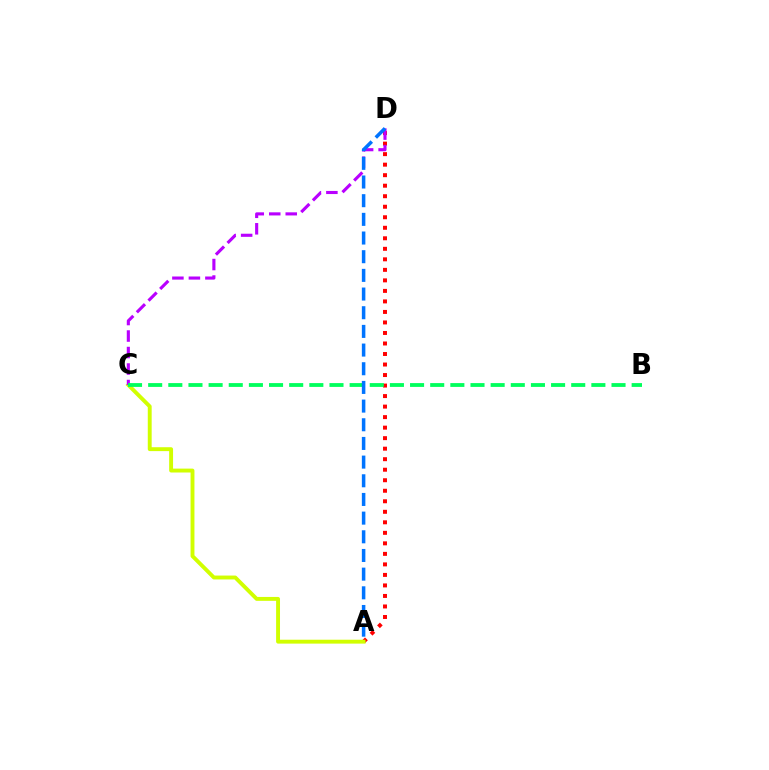{('A', 'D'): [{'color': '#ff0000', 'line_style': 'dotted', 'thickness': 2.86}, {'color': '#0074ff', 'line_style': 'dashed', 'thickness': 2.54}], ('A', 'C'): [{'color': '#d1ff00', 'line_style': 'solid', 'thickness': 2.8}], ('C', 'D'): [{'color': '#b900ff', 'line_style': 'dashed', 'thickness': 2.24}], ('B', 'C'): [{'color': '#00ff5c', 'line_style': 'dashed', 'thickness': 2.74}]}